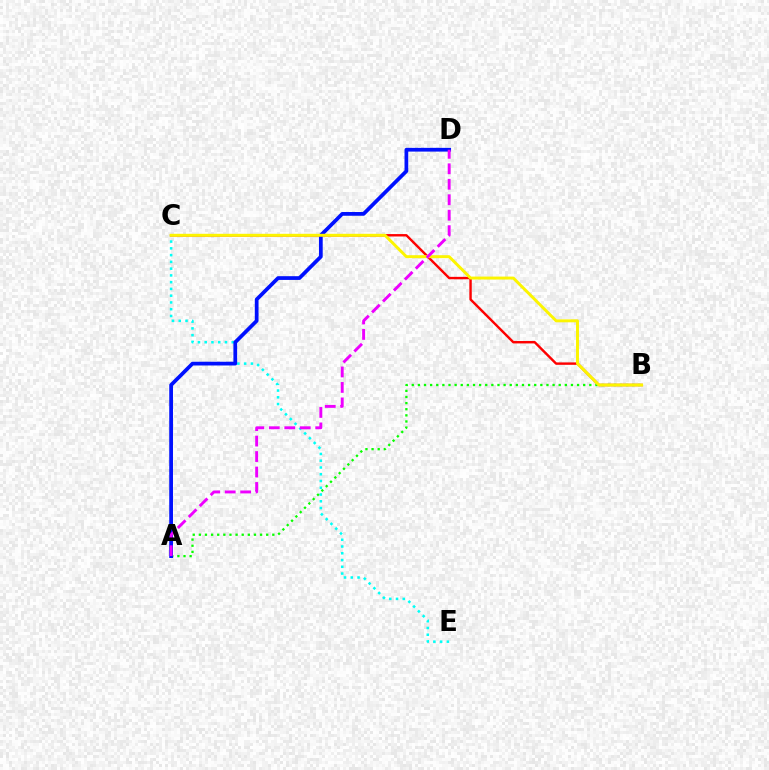{('C', 'E'): [{'color': '#00fff6', 'line_style': 'dotted', 'thickness': 1.84}], ('B', 'C'): [{'color': '#ff0000', 'line_style': 'solid', 'thickness': 1.74}, {'color': '#fcf500', 'line_style': 'solid', 'thickness': 2.13}], ('A', 'B'): [{'color': '#08ff00', 'line_style': 'dotted', 'thickness': 1.66}], ('A', 'D'): [{'color': '#0010ff', 'line_style': 'solid', 'thickness': 2.7}, {'color': '#ee00ff', 'line_style': 'dashed', 'thickness': 2.1}]}